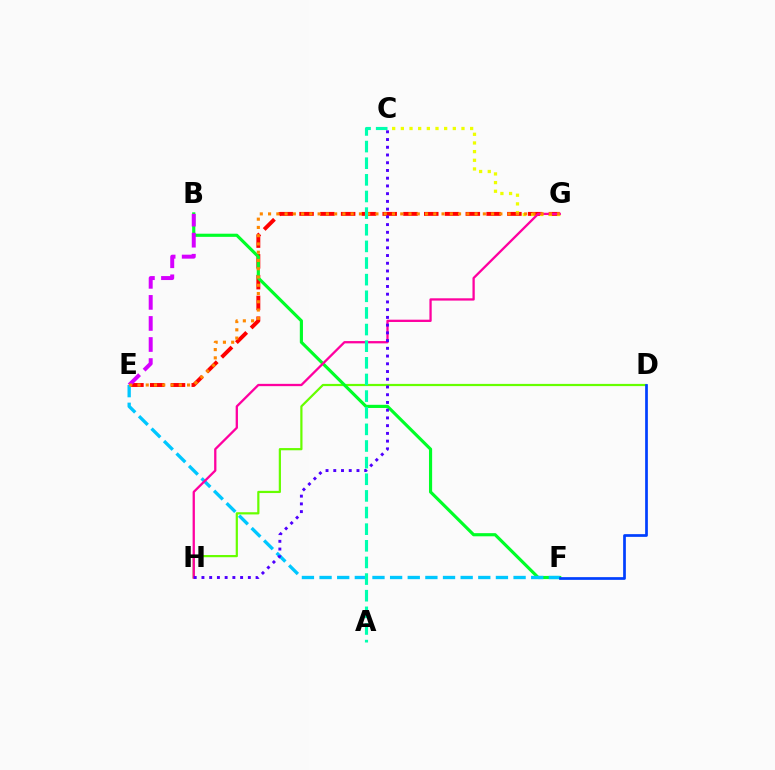{('E', 'G'): [{'color': '#ff0000', 'line_style': 'dashed', 'thickness': 2.82}, {'color': '#ff8800', 'line_style': 'dotted', 'thickness': 2.24}], ('D', 'H'): [{'color': '#66ff00', 'line_style': 'solid', 'thickness': 1.59}], ('B', 'F'): [{'color': '#00ff27', 'line_style': 'solid', 'thickness': 2.27}], ('B', 'E'): [{'color': '#d600ff', 'line_style': 'dashed', 'thickness': 2.86}], ('C', 'G'): [{'color': '#eeff00', 'line_style': 'dotted', 'thickness': 2.35}], ('E', 'F'): [{'color': '#00c7ff', 'line_style': 'dashed', 'thickness': 2.4}], ('G', 'H'): [{'color': '#ff00a0', 'line_style': 'solid', 'thickness': 1.65}], ('A', 'C'): [{'color': '#00ffaf', 'line_style': 'dashed', 'thickness': 2.26}], ('C', 'H'): [{'color': '#4f00ff', 'line_style': 'dotted', 'thickness': 2.1}], ('D', 'F'): [{'color': '#003fff', 'line_style': 'solid', 'thickness': 1.96}]}